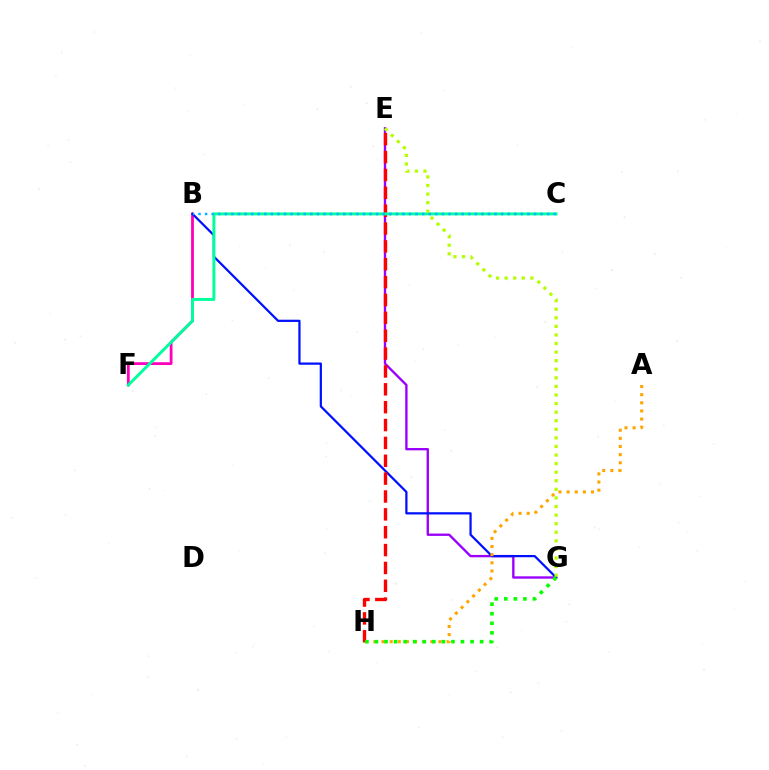{('E', 'G'): [{'color': '#9b00ff', 'line_style': 'solid', 'thickness': 1.7}, {'color': '#b3ff00', 'line_style': 'dotted', 'thickness': 2.33}], ('B', 'F'): [{'color': '#ff00bd', 'line_style': 'solid', 'thickness': 2.01}], ('B', 'G'): [{'color': '#0010ff', 'line_style': 'solid', 'thickness': 1.61}], ('A', 'H'): [{'color': '#ffa500', 'line_style': 'dotted', 'thickness': 2.21}], ('E', 'H'): [{'color': '#ff0000', 'line_style': 'dashed', 'thickness': 2.43}], ('G', 'H'): [{'color': '#08ff00', 'line_style': 'dotted', 'thickness': 2.6}], ('C', 'F'): [{'color': '#00ff9d', 'line_style': 'solid', 'thickness': 2.12}], ('B', 'C'): [{'color': '#00b5ff', 'line_style': 'dotted', 'thickness': 1.79}]}